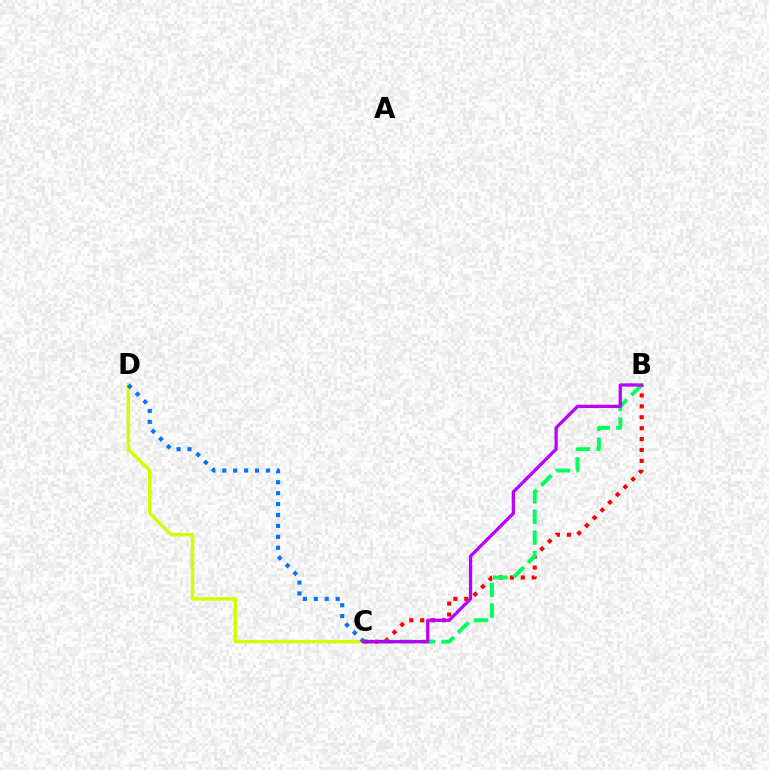{('C', 'D'): [{'color': '#d1ff00', 'line_style': 'solid', 'thickness': 2.48}, {'color': '#0074ff', 'line_style': 'dotted', 'thickness': 2.96}], ('B', 'C'): [{'color': '#ff0000', 'line_style': 'dotted', 'thickness': 2.96}, {'color': '#00ff5c', 'line_style': 'dashed', 'thickness': 2.81}, {'color': '#b900ff', 'line_style': 'solid', 'thickness': 2.34}]}